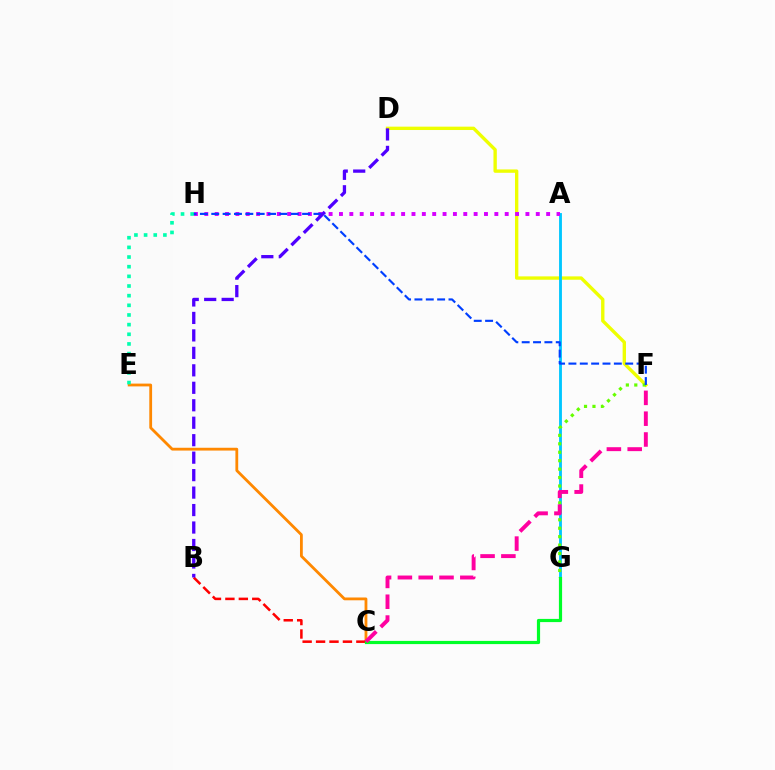{('D', 'F'): [{'color': '#eeff00', 'line_style': 'solid', 'thickness': 2.42}], ('C', 'E'): [{'color': '#ff8800', 'line_style': 'solid', 'thickness': 2.02}], ('A', 'G'): [{'color': '#00c7ff', 'line_style': 'solid', 'thickness': 2.05}], ('B', 'C'): [{'color': '#ff0000', 'line_style': 'dashed', 'thickness': 1.82}], ('A', 'H'): [{'color': '#d600ff', 'line_style': 'dotted', 'thickness': 2.81}], ('E', 'H'): [{'color': '#00ffaf', 'line_style': 'dotted', 'thickness': 2.62}], ('F', 'G'): [{'color': '#66ff00', 'line_style': 'dotted', 'thickness': 2.29}], ('C', 'G'): [{'color': '#00ff27', 'line_style': 'solid', 'thickness': 2.3}], ('F', 'H'): [{'color': '#003fff', 'line_style': 'dashed', 'thickness': 1.54}], ('B', 'D'): [{'color': '#4f00ff', 'line_style': 'dashed', 'thickness': 2.37}], ('C', 'F'): [{'color': '#ff00a0', 'line_style': 'dashed', 'thickness': 2.83}]}